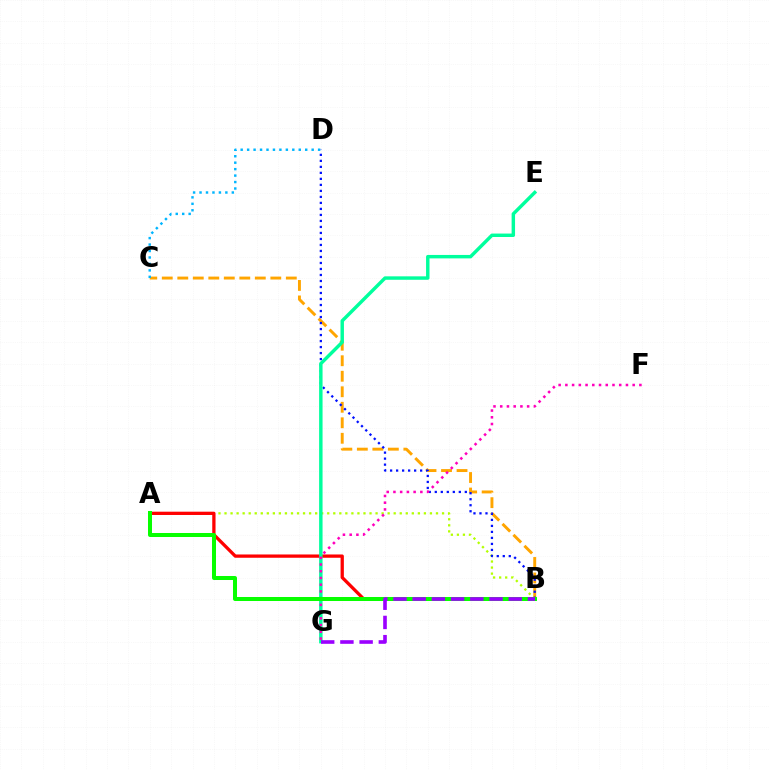{('B', 'C'): [{'color': '#ffa500', 'line_style': 'dashed', 'thickness': 2.11}], ('A', 'B'): [{'color': '#b3ff00', 'line_style': 'dotted', 'thickness': 1.64}, {'color': '#ff0000', 'line_style': 'solid', 'thickness': 2.36}, {'color': '#08ff00', 'line_style': 'solid', 'thickness': 2.88}], ('B', 'D'): [{'color': '#0010ff', 'line_style': 'dotted', 'thickness': 1.63}], ('E', 'G'): [{'color': '#00ff9d', 'line_style': 'solid', 'thickness': 2.48}], ('C', 'D'): [{'color': '#00b5ff', 'line_style': 'dotted', 'thickness': 1.75}], ('F', 'G'): [{'color': '#ff00bd', 'line_style': 'dotted', 'thickness': 1.83}], ('B', 'G'): [{'color': '#9b00ff', 'line_style': 'dashed', 'thickness': 2.61}]}